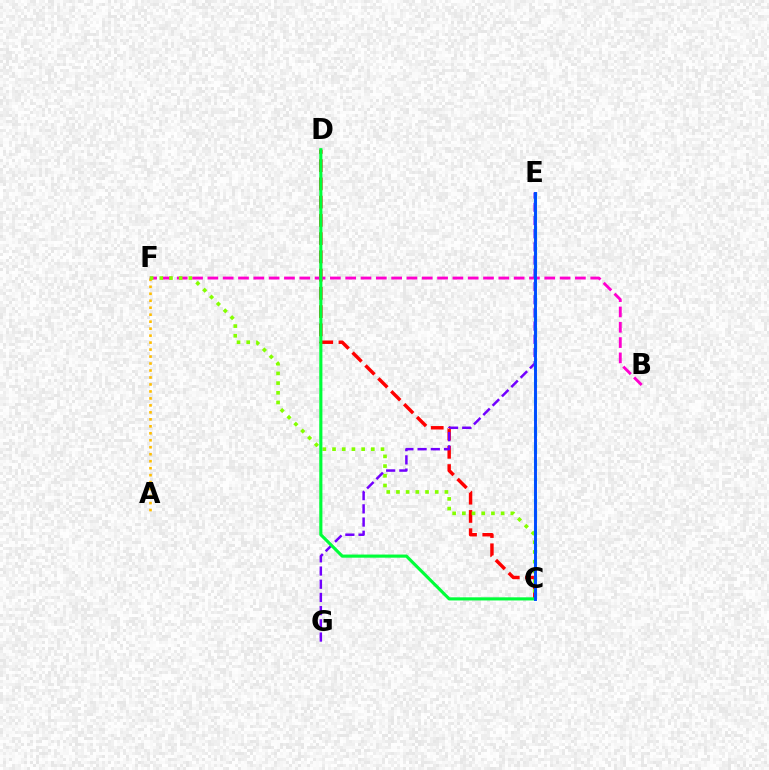{('A', 'F'): [{'color': '#ffbd00', 'line_style': 'dotted', 'thickness': 1.9}], ('C', 'D'): [{'color': '#ff0000', 'line_style': 'dashed', 'thickness': 2.48}, {'color': '#00ff39', 'line_style': 'solid', 'thickness': 2.25}], ('B', 'F'): [{'color': '#ff00cf', 'line_style': 'dashed', 'thickness': 2.08}], ('C', 'F'): [{'color': '#84ff00', 'line_style': 'dotted', 'thickness': 2.63}], ('E', 'G'): [{'color': '#7200ff', 'line_style': 'dashed', 'thickness': 1.79}], ('C', 'E'): [{'color': '#00fff6', 'line_style': 'dashed', 'thickness': 2.26}, {'color': '#004bff', 'line_style': 'solid', 'thickness': 2.11}]}